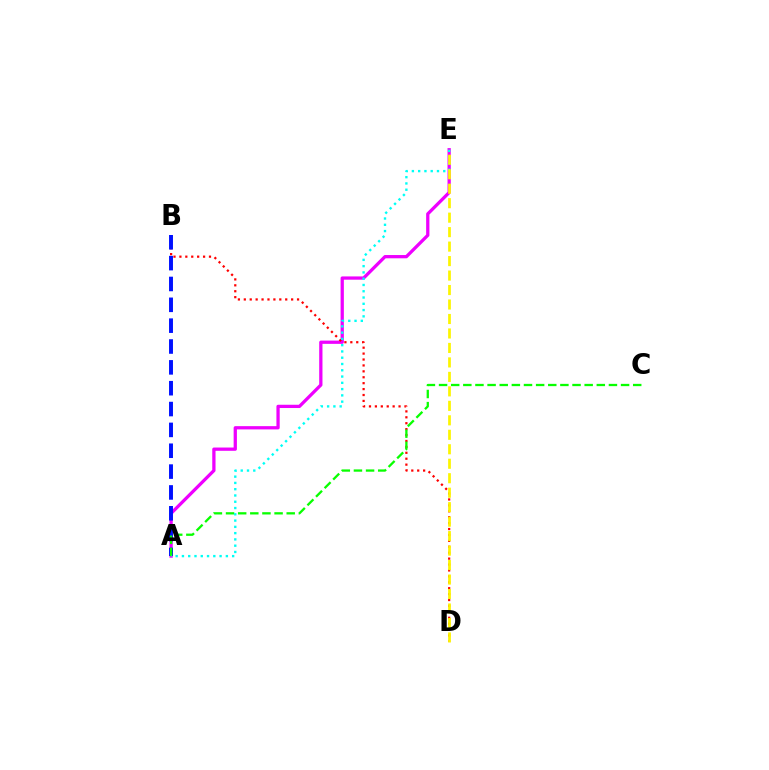{('A', 'E'): [{'color': '#ee00ff', 'line_style': 'solid', 'thickness': 2.35}, {'color': '#00fff6', 'line_style': 'dotted', 'thickness': 1.71}], ('B', 'D'): [{'color': '#ff0000', 'line_style': 'dotted', 'thickness': 1.61}], ('A', 'B'): [{'color': '#0010ff', 'line_style': 'dashed', 'thickness': 2.83}], ('A', 'C'): [{'color': '#08ff00', 'line_style': 'dashed', 'thickness': 1.65}], ('D', 'E'): [{'color': '#fcf500', 'line_style': 'dashed', 'thickness': 1.97}]}